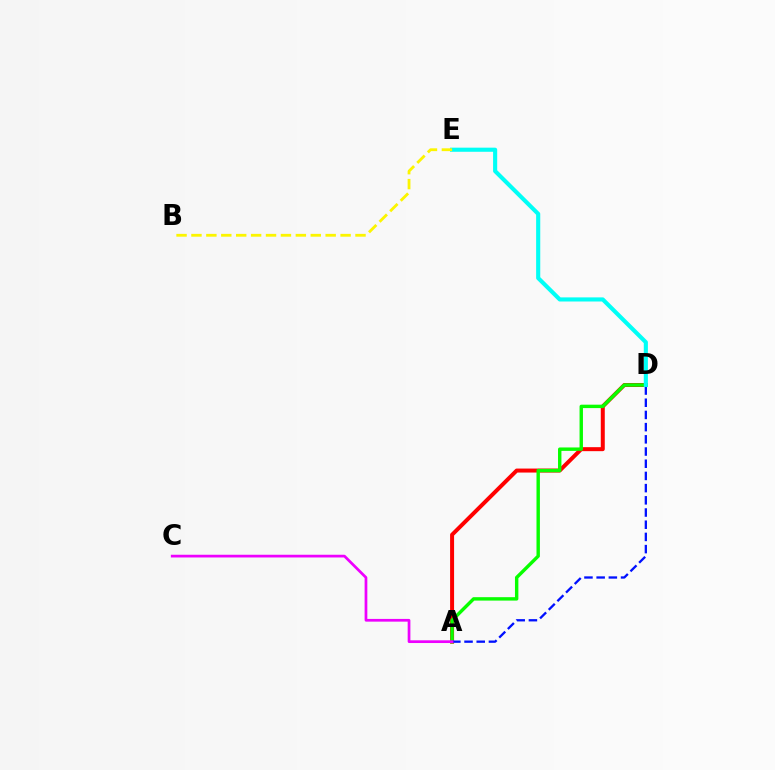{('A', 'D'): [{'color': '#ff0000', 'line_style': 'solid', 'thickness': 2.87}, {'color': '#08ff00', 'line_style': 'solid', 'thickness': 2.45}, {'color': '#0010ff', 'line_style': 'dashed', 'thickness': 1.66}], ('A', 'C'): [{'color': '#ee00ff', 'line_style': 'solid', 'thickness': 1.96}], ('D', 'E'): [{'color': '#00fff6', 'line_style': 'solid', 'thickness': 2.96}], ('B', 'E'): [{'color': '#fcf500', 'line_style': 'dashed', 'thickness': 2.03}]}